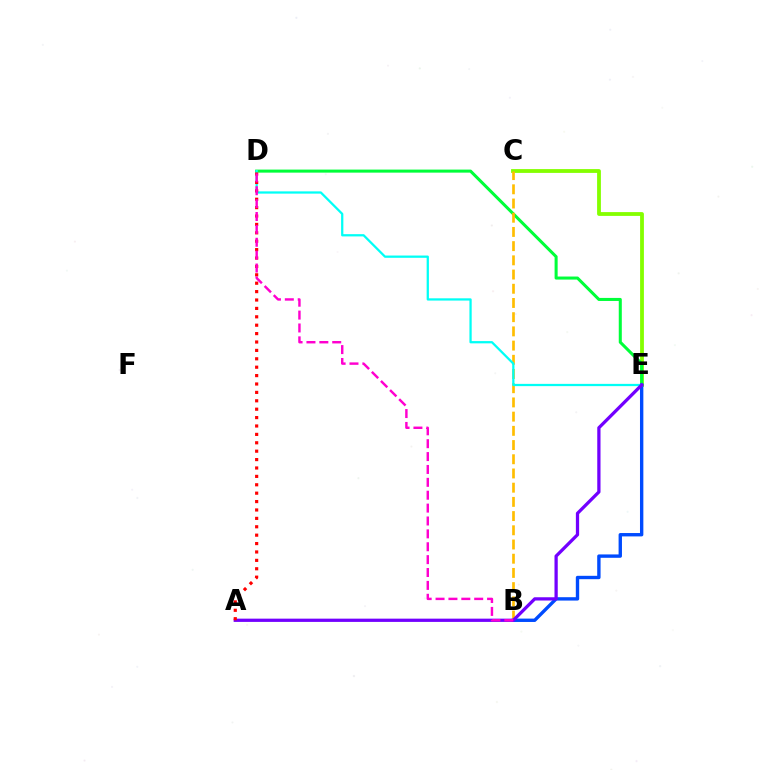{('C', 'E'): [{'color': '#84ff00', 'line_style': 'solid', 'thickness': 2.74}], ('D', 'E'): [{'color': '#00ff39', 'line_style': 'solid', 'thickness': 2.19}, {'color': '#00fff6', 'line_style': 'solid', 'thickness': 1.63}], ('B', 'E'): [{'color': '#004bff', 'line_style': 'solid', 'thickness': 2.43}], ('B', 'C'): [{'color': '#ffbd00', 'line_style': 'dashed', 'thickness': 1.93}], ('A', 'E'): [{'color': '#7200ff', 'line_style': 'solid', 'thickness': 2.34}], ('A', 'D'): [{'color': '#ff0000', 'line_style': 'dotted', 'thickness': 2.28}], ('B', 'D'): [{'color': '#ff00cf', 'line_style': 'dashed', 'thickness': 1.75}]}